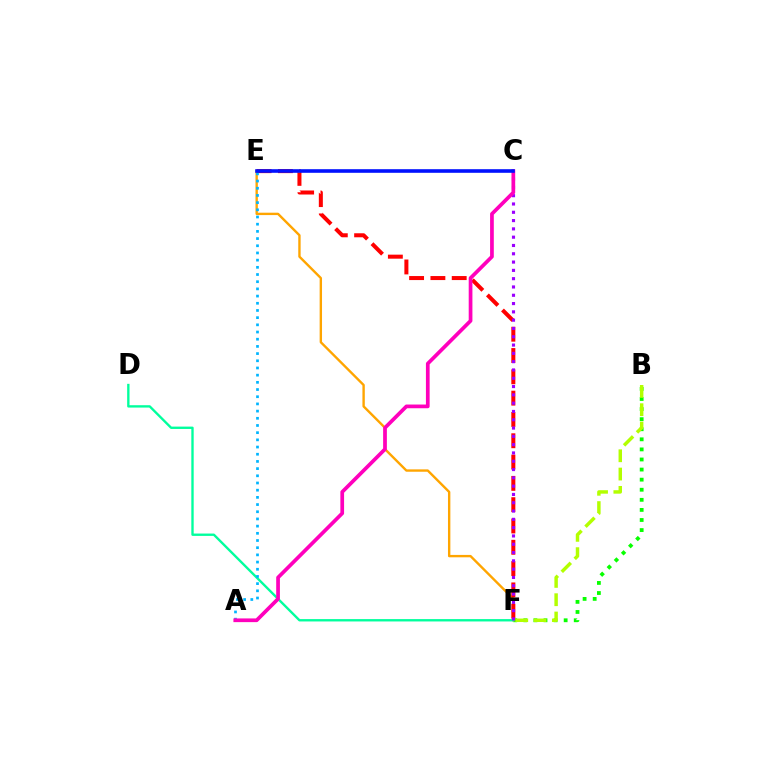{('B', 'F'): [{'color': '#08ff00', 'line_style': 'dotted', 'thickness': 2.74}, {'color': '#b3ff00', 'line_style': 'dashed', 'thickness': 2.49}], ('E', 'F'): [{'color': '#ffa500', 'line_style': 'solid', 'thickness': 1.71}, {'color': '#ff0000', 'line_style': 'dashed', 'thickness': 2.89}], ('D', 'F'): [{'color': '#00ff9d', 'line_style': 'solid', 'thickness': 1.7}], ('A', 'E'): [{'color': '#00b5ff', 'line_style': 'dotted', 'thickness': 1.95}], ('C', 'F'): [{'color': '#9b00ff', 'line_style': 'dotted', 'thickness': 2.25}], ('A', 'C'): [{'color': '#ff00bd', 'line_style': 'solid', 'thickness': 2.67}], ('C', 'E'): [{'color': '#0010ff', 'line_style': 'solid', 'thickness': 2.59}]}